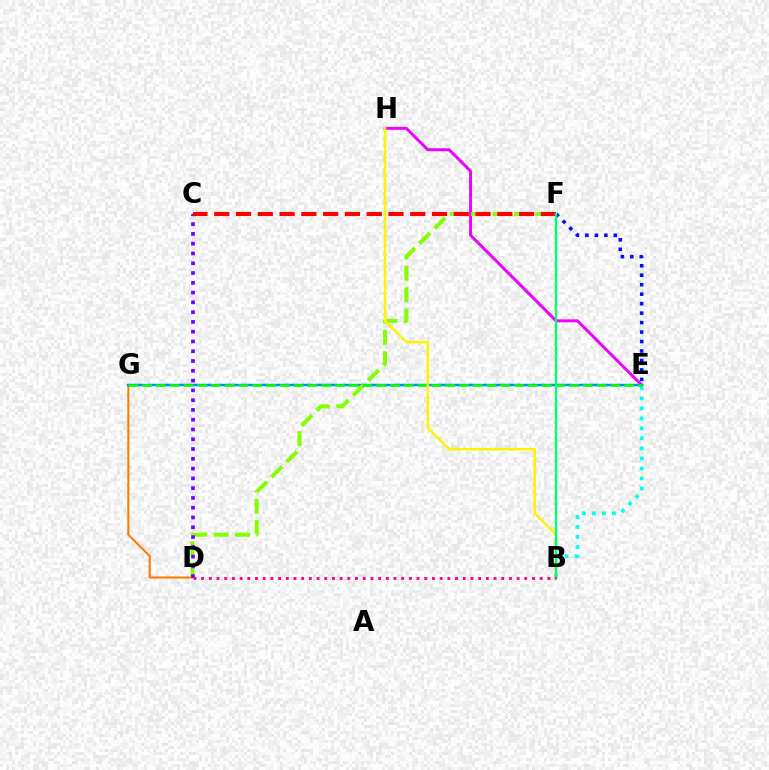{('D', 'G'): [{'color': '#ff7c00', 'line_style': 'solid', 'thickness': 1.51}], ('E', 'H'): [{'color': '#ee00ff', 'line_style': 'solid', 'thickness': 2.13}], ('E', 'G'): [{'color': '#008cff', 'line_style': 'solid', 'thickness': 1.76}, {'color': '#08ff00', 'line_style': 'dashed', 'thickness': 1.87}], ('D', 'F'): [{'color': '#84ff00', 'line_style': 'dashed', 'thickness': 2.9}], ('B', 'E'): [{'color': '#00fff6', 'line_style': 'dotted', 'thickness': 2.72}], ('B', 'H'): [{'color': '#fcf500', 'line_style': 'solid', 'thickness': 1.78}], ('C', 'D'): [{'color': '#7200ff', 'line_style': 'dotted', 'thickness': 2.66}], ('E', 'F'): [{'color': '#0010ff', 'line_style': 'dotted', 'thickness': 2.57}], ('C', 'F'): [{'color': '#ff0000', 'line_style': 'dashed', 'thickness': 2.96}], ('B', 'F'): [{'color': '#00ff74', 'line_style': 'solid', 'thickness': 1.63}], ('B', 'D'): [{'color': '#ff0094', 'line_style': 'dotted', 'thickness': 2.09}]}